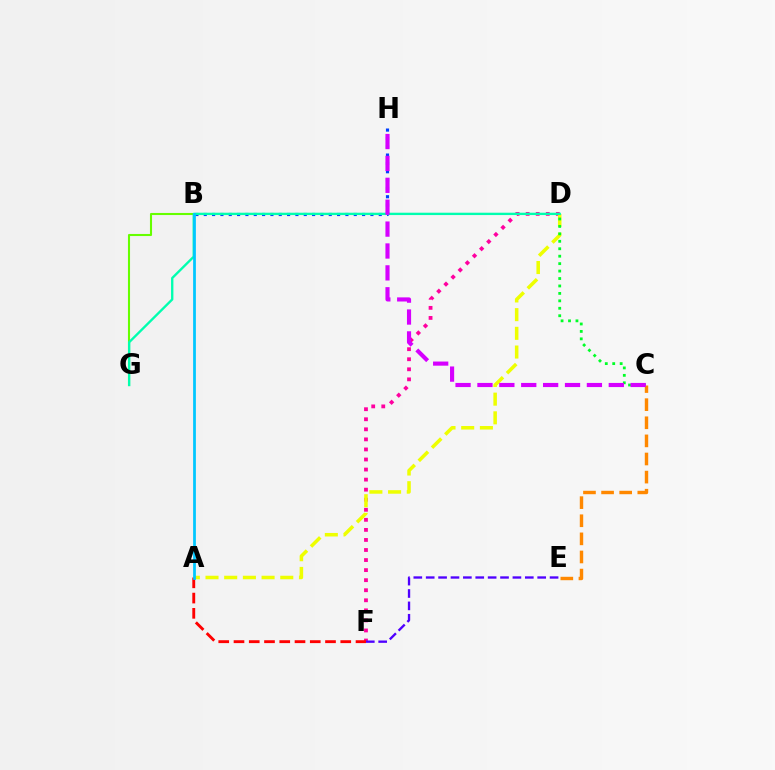{('D', 'F'): [{'color': '#ff00a0', 'line_style': 'dotted', 'thickness': 2.73}], ('B', 'H'): [{'color': '#003fff', 'line_style': 'dotted', 'thickness': 2.26}], ('A', 'D'): [{'color': '#eeff00', 'line_style': 'dashed', 'thickness': 2.54}], ('E', 'F'): [{'color': '#4f00ff', 'line_style': 'dashed', 'thickness': 1.68}], ('B', 'G'): [{'color': '#66ff00', 'line_style': 'solid', 'thickness': 1.5}], ('A', 'F'): [{'color': '#ff0000', 'line_style': 'dashed', 'thickness': 2.07}], ('C', 'D'): [{'color': '#00ff27', 'line_style': 'dotted', 'thickness': 2.02}], ('C', 'E'): [{'color': '#ff8800', 'line_style': 'dashed', 'thickness': 2.46}], ('D', 'G'): [{'color': '#00ffaf', 'line_style': 'solid', 'thickness': 1.69}], ('C', 'H'): [{'color': '#d600ff', 'line_style': 'dashed', 'thickness': 2.97}], ('A', 'B'): [{'color': '#00c7ff', 'line_style': 'solid', 'thickness': 1.99}]}